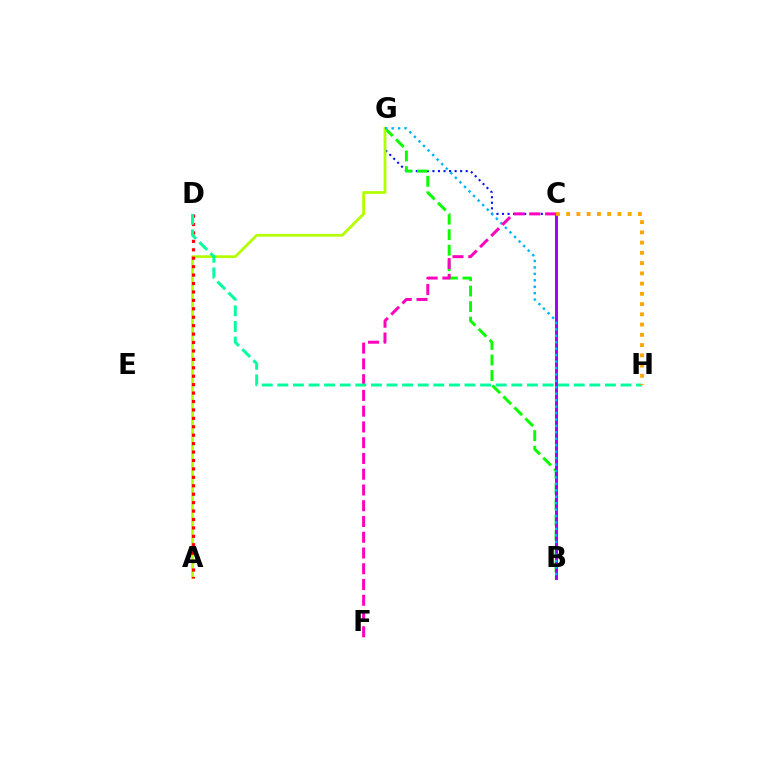{('C', 'G'): [{'color': '#0010ff', 'line_style': 'dotted', 'thickness': 1.51}], ('B', 'G'): [{'color': '#08ff00', 'line_style': 'dashed', 'thickness': 2.11}, {'color': '#00b5ff', 'line_style': 'dotted', 'thickness': 1.75}], ('A', 'G'): [{'color': '#b3ff00', 'line_style': 'solid', 'thickness': 1.99}], ('B', 'C'): [{'color': '#9b00ff', 'line_style': 'solid', 'thickness': 2.11}], ('A', 'D'): [{'color': '#ff0000', 'line_style': 'dotted', 'thickness': 2.29}], ('C', 'F'): [{'color': '#ff00bd', 'line_style': 'dashed', 'thickness': 2.14}], ('D', 'H'): [{'color': '#00ff9d', 'line_style': 'dashed', 'thickness': 2.12}], ('C', 'H'): [{'color': '#ffa500', 'line_style': 'dotted', 'thickness': 2.78}]}